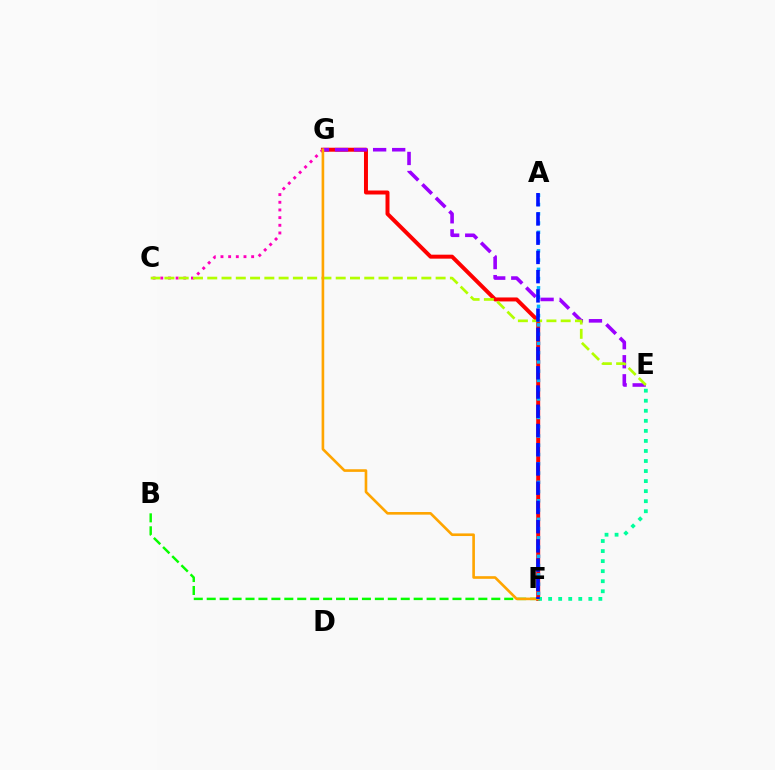{('F', 'G'): [{'color': '#ff0000', 'line_style': 'solid', 'thickness': 2.86}, {'color': '#ffa500', 'line_style': 'solid', 'thickness': 1.89}], ('B', 'F'): [{'color': '#08ff00', 'line_style': 'dashed', 'thickness': 1.76}], ('E', 'G'): [{'color': '#9b00ff', 'line_style': 'dashed', 'thickness': 2.59}], ('C', 'G'): [{'color': '#ff00bd', 'line_style': 'dotted', 'thickness': 2.08}], ('C', 'E'): [{'color': '#b3ff00', 'line_style': 'dashed', 'thickness': 1.94}], ('E', 'F'): [{'color': '#00ff9d', 'line_style': 'dotted', 'thickness': 2.73}], ('A', 'F'): [{'color': '#00b5ff', 'line_style': 'dotted', 'thickness': 2.52}, {'color': '#0010ff', 'line_style': 'dashed', 'thickness': 2.61}]}